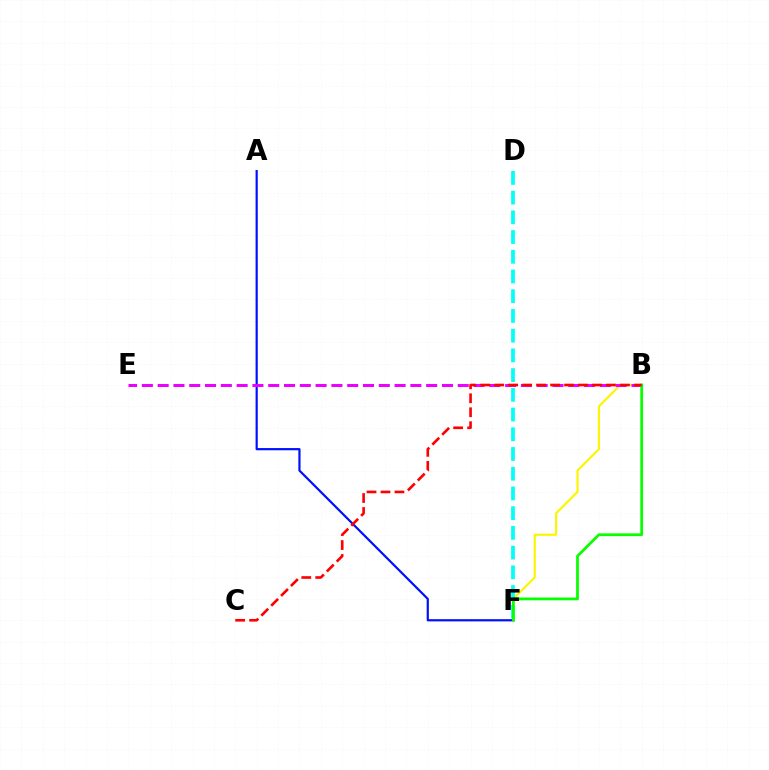{('A', 'F'): [{'color': '#0010ff', 'line_style': 'solid', 'thickness': 1.58}], ('B', 'F'): [{'color': '#fcf500', 'line_style': 'solid', 'thickness': 1.55}, {'color': '#08ff00', 'line_style': 'solid', 'thickness': 1.99}], ('B', 'E'): [{'color': '#ee00ff', 'line_style': 'dashed', 'thickness': 2.15}], ('D', 'F'): [{'color': '#00fff6', 'line_style': 'dashed', 'thickness': 2.68}], ('B', 'C'): [{'color': '#ff0000', 'line_style': 'dashed', 'thickness': 1.9}]}